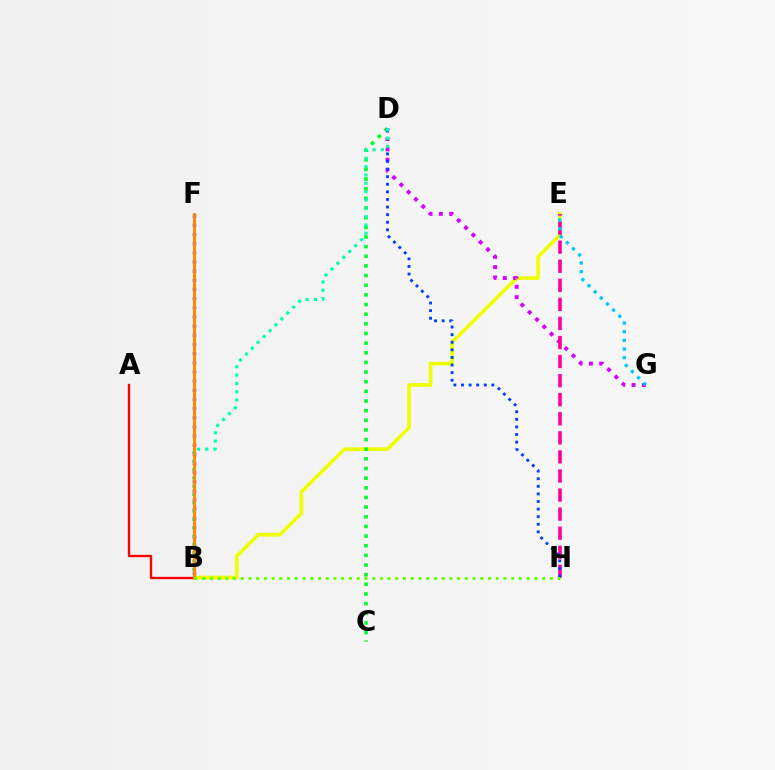{('B', 'E'): [{'color': '#eeff00', 'line_style': 'solid', 'thickness': 2.62}], ('C', 'D'): [{'color': '#00ff27', 'line_style': 'dotted', 'thickness': 2.62}], ('D', 'G'): [{'color': '#d600ff', 'line_style': 'dotted', 'thickness': 2.8}], ('B', 'F'): [{'color': '#4f00ff', 'line_style': 'dotted', 'thickness': 2.49}, {'color': '#ff8800', 'line_style': 'solid', 'thickness': 2.11}], ('E', 'H'): [{'color': '#ff00a0', 'line_style': 'dashed', 'thickness': 2.59}], ('A', 'B'): [{'color': '#ff0000', 'line_style': 'solid', 'thickness': 1.68}], ('D', 'H'): [{'color': '#003fff', 'line_style': 'dotted', 'thickness': 2.06}], ('B', 'D'): [{'color': '#00ffaf', 'line_style': 'dotted', 'thickness': 2.26}], ('E', 'G'): [{'color': '#00c7ff', 'line_style': 'dotted', 'thickness': 2.35}], ('B', 'H'): [{'color': '#66ff00', 'line_style': 'dotted', 'thickness': 2.1}]}